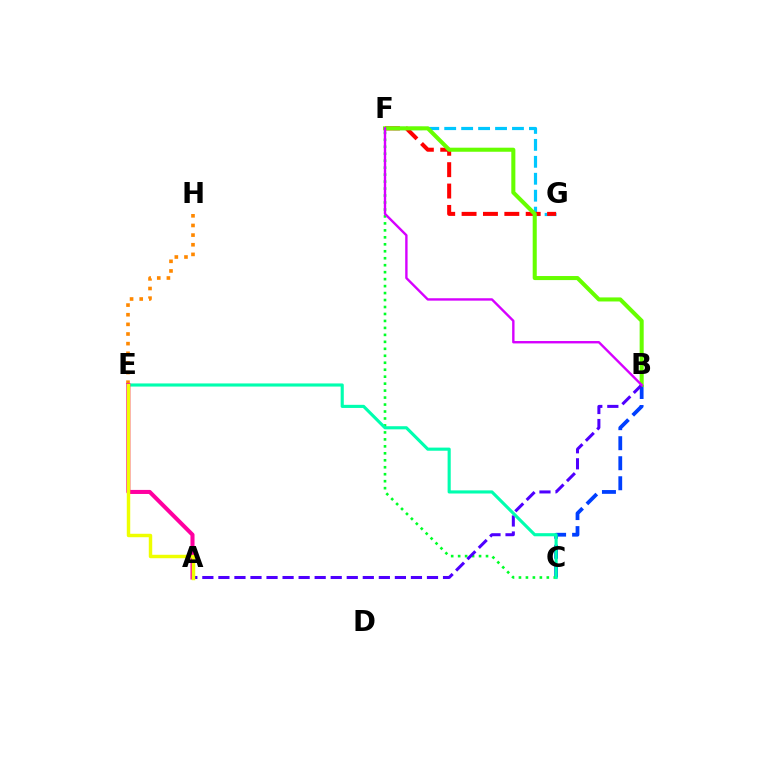{('F', 'G'): [{'color': '#00c7ff', 'line_style': 'dashed', 'thickness': 2.3}, {'color': '#ff0000', 'line_style': 'dashed', 'thickness': 2.9}], ('B', 'C'): [{'color': '#003fff', 'line_style': 'dashed', 'thickness': 2.72}], ('E', 'H'): [{'color': '#ff8800', 'line_style': 'dotted', 'thickness': 2.62}], ('C', 'F'): [{'color': '#00ff27', 'line_style': 'dotted', 'thickness': 1.89}], ('B', 'F'): [{'color': '#66ff00', 'line_style': 'solid', 'thickness': 2.92}, {'color': '#d600ff', 'line_style': 'solid', 'thickness': 1.72}], ('A', 'B'): [{'color': '#4f00ff', 'line_style': 'dashed', 'thickness': 2.18}], ('C', 'E'): [{'color': '#00ffaf', 'line_style': 'solid', 'thickness': 2.25}], ('A', 'E'): [{'color': '#ff00a0', 'line_style': 'solid', 'thickness': 2.92}, {'color': '#eeff00', 'line_style': 'solid', 'thickness': 2.48}]}